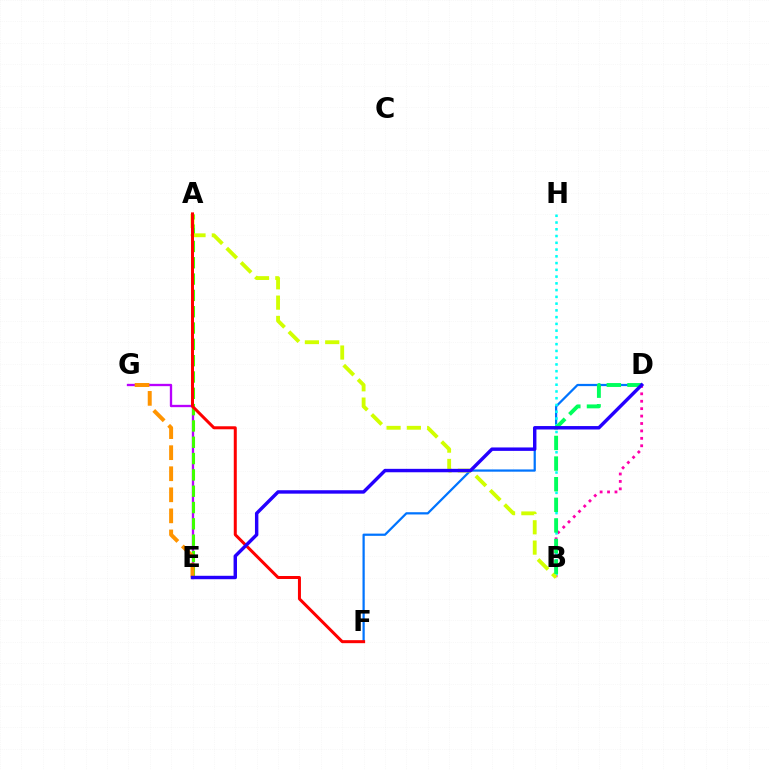{('D', 'F'): [{'color': '#0074ff', 'line_style': 'solid', 'thickness': 1.61}], ('E', 'G'): [{'color': '#b900ff', 'line_style': 'solid', 'thickness': 1.68}, {'color': '#ff9400', 'line_style': 'dashed', 'thickness': 2.86}], ('B', 'D'): [{'color': '#ff00ac', 'line_style': 'dotted', 'thickness': 2.02}, {'color': '#00ff5c', 'line_style': 'dashed', 'thickness': 2.8}], ('B', 'H'): [{'color': '#00fff6', 'line_style': 'dotted', 'thickness': 1.84}], ('A', 'E'): [{'color': '#3dff00', 'line_style': 'dashed', 'thickness': 2.22}], ('A', 'B'): [{'color': '#d1ff00', 'line_style': 'dashed', 'thickness': 2.76}], ('A', 'F'): [{'color': '#ff0000', 'line_style': 'solid', 'thickness': 2.17}], ('D', 'E'): [{'color': '#2500ff', 'line_style': 'solid', 'thickness': 2.47}]}